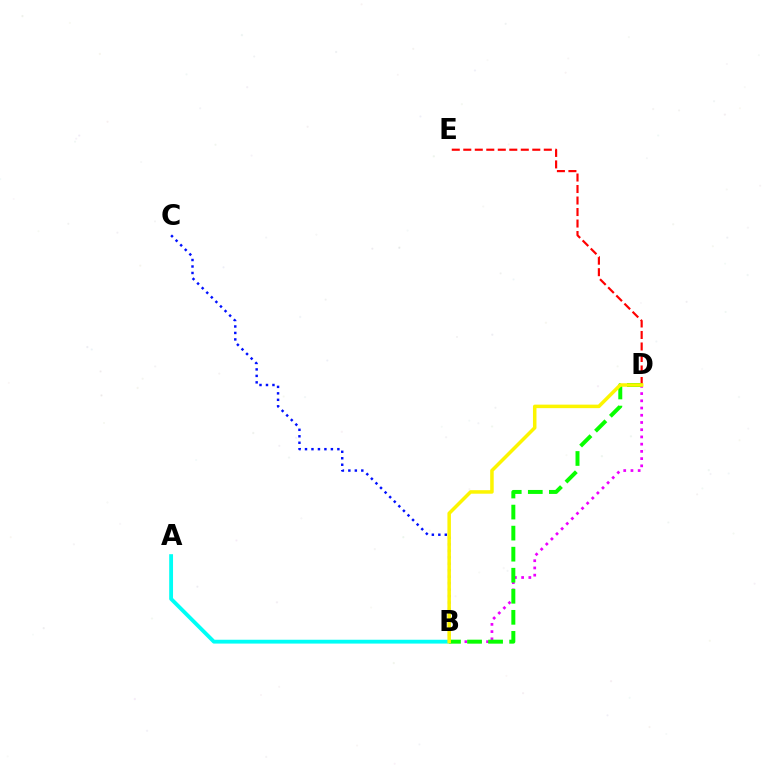{('B', 'D'): [{'color': '#ee00ff', 'line_style': 'dotted', 'thickness': 1.96}, {'color': '#08ff00', 'line_style': 'dashed', 'thickness': 2.86}, {'color': '#fcf500', 'line_style': 'solid', 'thickness': 2.52}], ('D', 'E'): [{'color': '#ff0000', 'line_style': 'dashed', 'thickness': 1.56}], ('B', 'C'): [{'color': '#0010ff', 'line_style': 'dotted', 'thickness': 1.76}], ('A', 'B'): [{'color': '#00fff6', 'line_style': 'solid', 'thickness': 2.76}]}